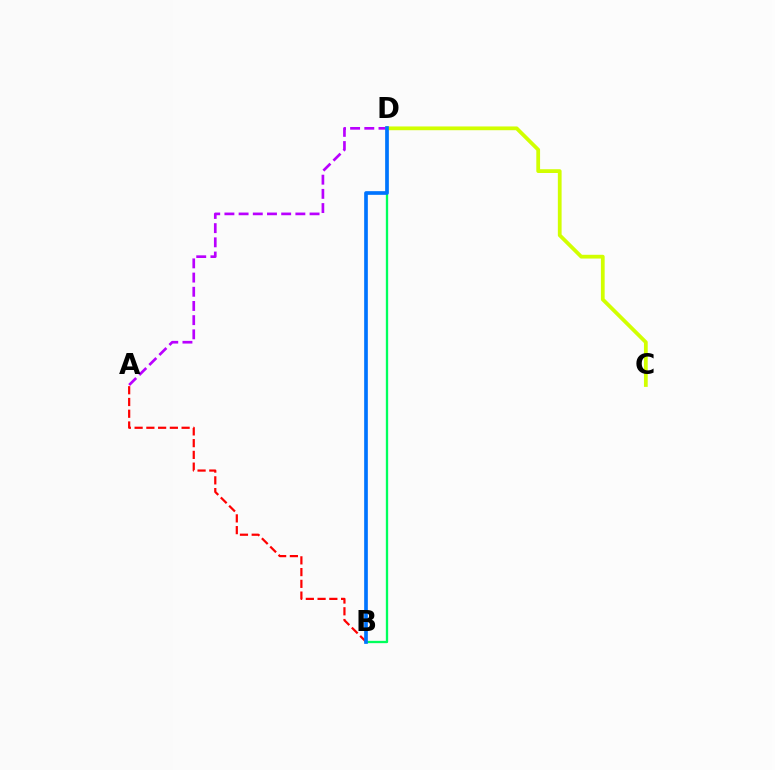{('A', 'D'): [{'color': '#b900ff', 'line_style': 'dashed', 'thickness': 1.93}], ('C', 'D'): [{'color': '#d1ff00', 'line_style': 'solid', 'thickness': 2.71}], ('B', 'D'): [{'color': '#00ff5c', 'line_style': 'solid', 'thickness': 1.67}, {'color': '#0074ff', 'line_style': 'solid', 'thickness': 2.64}], ('A', 'B'): [{'color': '#ff0000', 'line_style': 'dashed', 'thickness': 1.6}]}